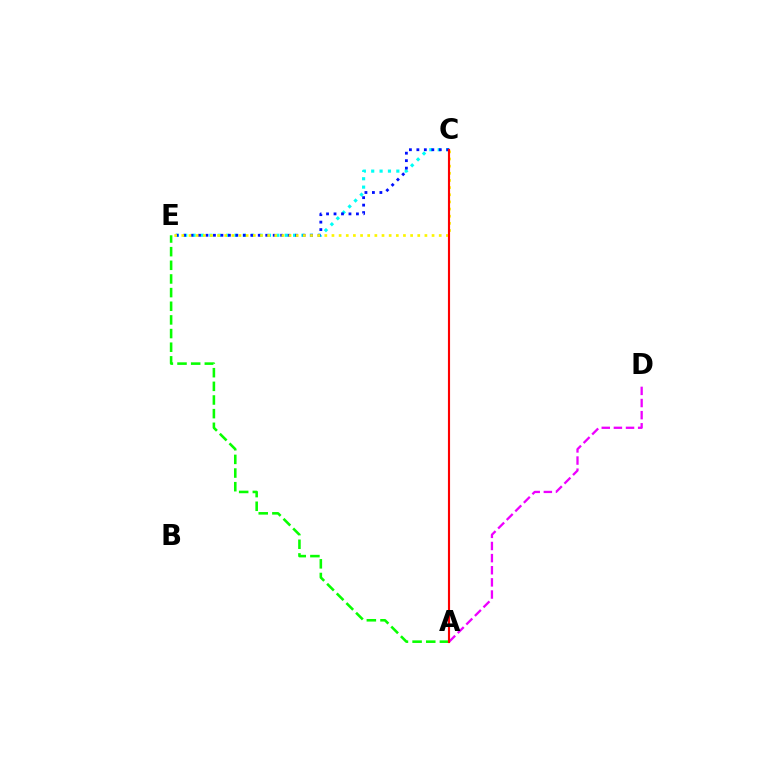{('A', 'E'): [{'color': '#08ff00', 'line_style': 'dashed', 'thickness': 1.85}], ('C', 'E'): [{'color': '#00fff6', 'line_style': 'dotted', 'thickness': 2.28}, {'color': '#0010ff', 'line_style': 'dotted', 'thickness': 2.03}, {'color': '#fcf500', 'line_style': 'dotted', 'thickness': 1.94}], ('A', 'D'): [{'color': '#ee00ff', 'line_style': 'dashed', 'thickness': 1.65}], ('A', 'C'): [{'color': '#ff0000', 'line_style': 'solid', 'thickness': 1.54}]}